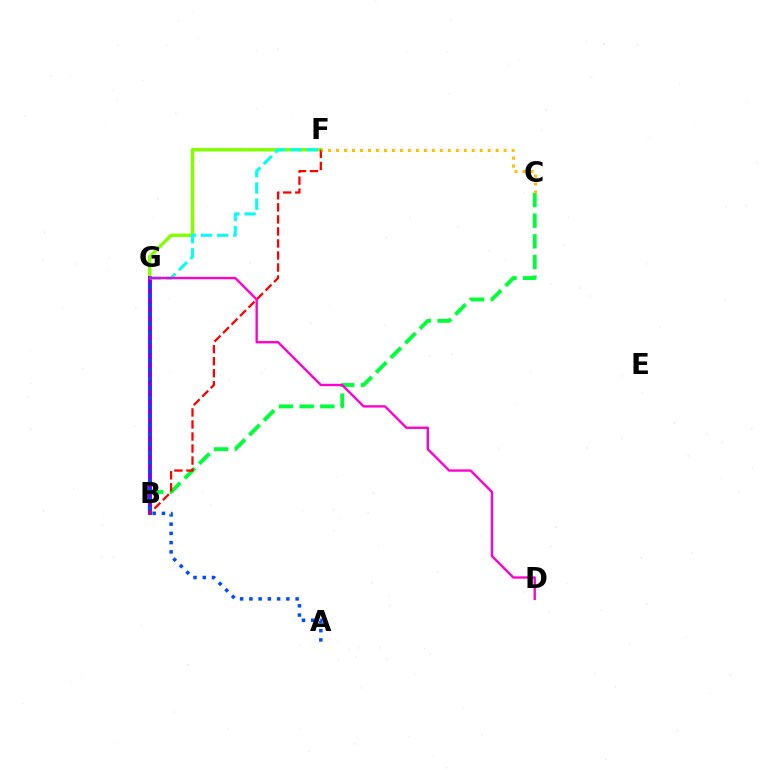{('B', 'C'): [{'color': '#00ff39', 'line_style': 'dashed', 'thickness': 2.81}], ('F', 'G'): [{'color': '#84ff00', 'line_style': 'solid', 'thickness': 2.44}, {'color': '#00fff6', 'line_style': 'dashed', 'thickness': 2.21}], ('B', 'G'): [{'color': '#7200ff', 'line_style': 'solid', 'thickness': 2.8}], ('B', 'F'): [{'color': '#ff0000', 'line_style': 'dashed', 'thickness': 1.63}], ('A', 'G'): [{'color': '#004bff', 'line_style': 'dotted', 'thickness': 2.51}], ('D', 'G'): [{'color': '#ff00cf', 'line_style': 'solid', 'thickness': 1.7}], ('C', 'F'): [{'color': '#ffbd00', 'line_style': 'dotted', 'thickness': 2.17}]}